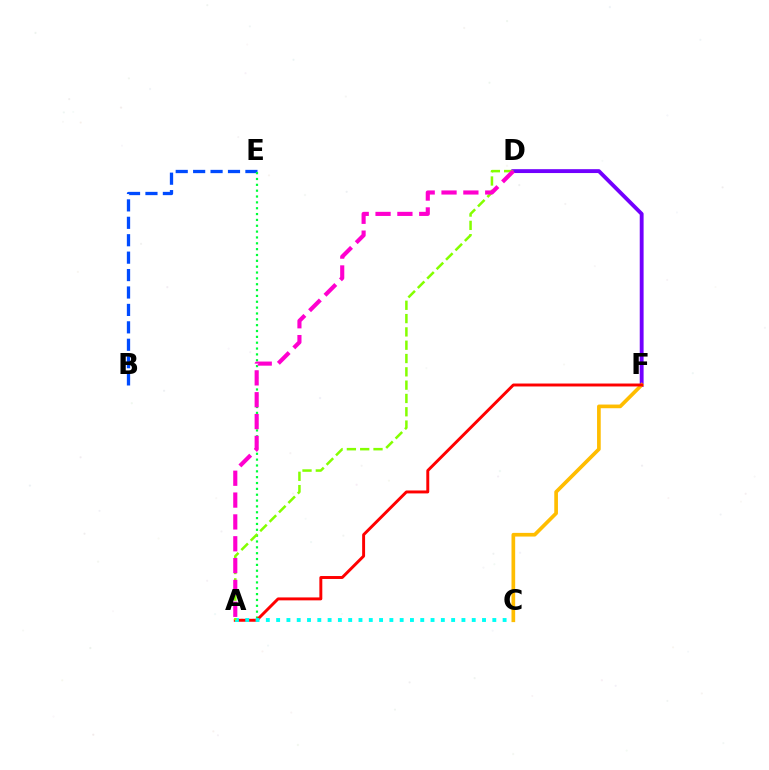{('B', 'E'): [{'color': '#004bff', 'line_style': 'dashed', 'thickness': 2.37}], ('D', 'F'): [{'color': '#7200ff', 'line_style': 'solid', 'thickness': 2.79}], ('C', 'F'): [{'color': '#ffbd00', 'line_style': 'solid', 'thickness': 2.65}], ('A', 'E'): [{'color': '#00ff39', 'line_style': 'dotted', 'thickness': 1.59}], ('A', 'F'): [{'color': '#ff0000', 'line_style': 'solid', 'thickness': 2.11}], ('A', 'C'): [{'color': '#00fff6', 'line_style': 'dotted', 'thickness': 2.8}], ('A', 'D'): [{'color': '#84ff00', 'line_style': 'dashed', 'thickness': 1.81}, {'color': '#ff00cf', 'line_style': 'dashed', 'thickness': 2.97}]}